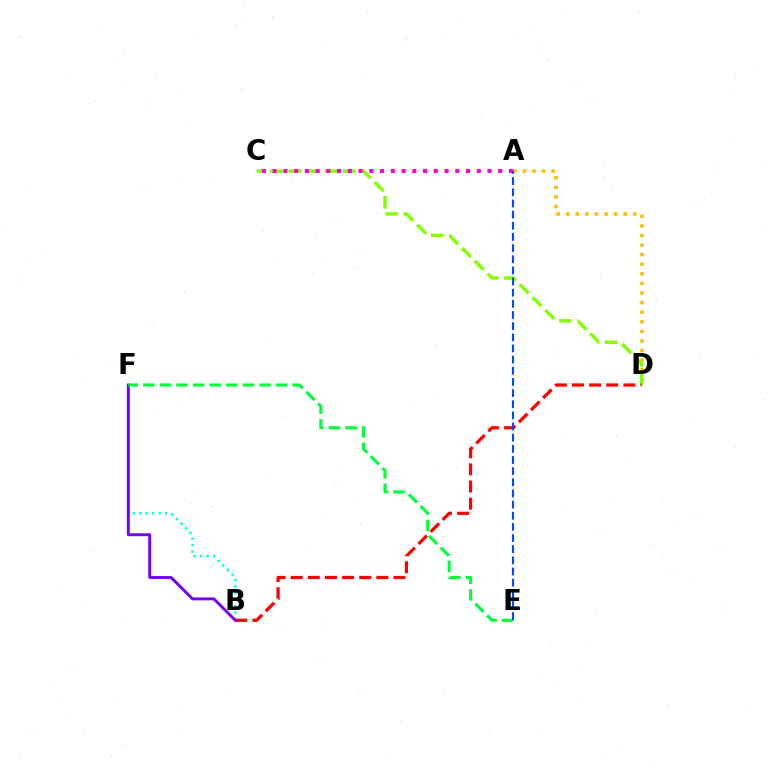{('A', 'D'): [{'color': '#ffbd00', 'line_style': 'dotted', 'thickness': 2.6}], ('C', 'D'): [{'color': '#84ff00', 'line_style': 'dashed', 'thickness': 2.47}], ('B', 'F'): [{'color': '#00fff6', 'line_style': 'dotted', 'thickness': 1.77}, {'color': '#7200ff', 'line_style': 'solid', 'thickness': 2.1}], ('B', 'D'): [{'color': '#ff0000', 'line_style': 'dashed', 'thickness': 2.33}], ('E', 'F'): [{'color': '#00ff39', 'line_style': 'dashed', 'thickness': 2.26}], ('A', 'C'): [{'color': '#ff00cf', 'line_style': 'dotted', 'thickness': 2.92}], ('A', 'E'): [{'color': '#004bff', 'line_style': 'dashed', 'thickness': 1.52}]}